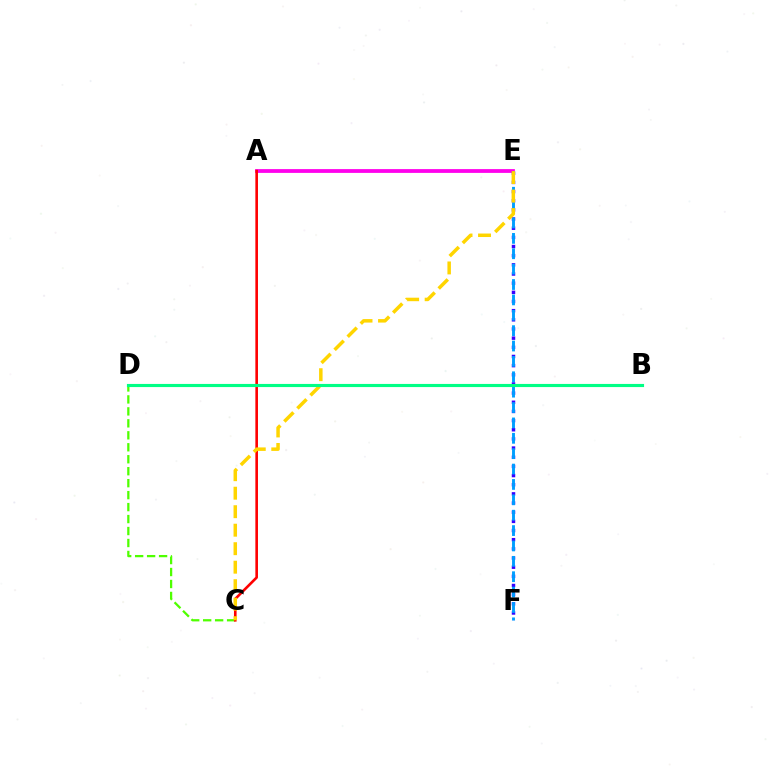{('C', 'D'): [{'color': '#4fff00', 'line_style': 'dashed', 'thickness': 1.63}], ('A', 'E'): [{'color': '#ff00ed', 'line_style': 'solid', 'thickness': 2.73}], ('A', 'C'): [{'color': '#ff0000', 'line_style': 'solid', 'thickness': 1.89}], ('E', 'F'): [{'color': '#3700ff', 'line_style': 'dotted', 'thickness': 2.49}, {'color': '#009eff', 'line_style': 'dashed', 'thickness': 2.09}], ('C', 'E'): [{'color': '#ffd500', 'line_style': 'dashed', 'thickness': 2.51}], ('B', 'D'): [{'color': '#00ff86', 'line_style': 'solid', 'thickness': 2.26}]}